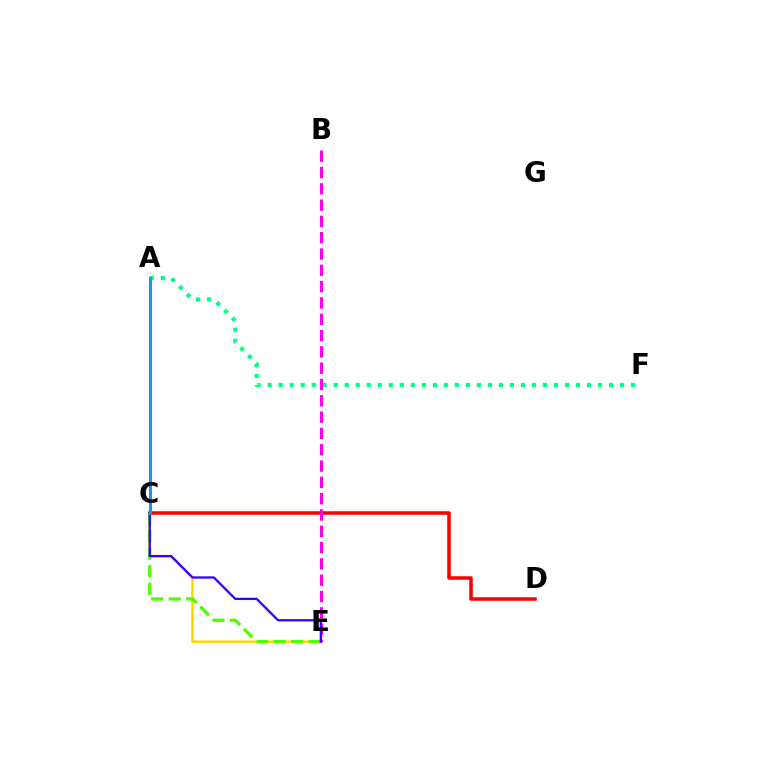{('A', 'F'): [{'color': '#00ff86', 'line_style': 'dotted', 'thickness': 2.99}], ('C', 'E'): [{'color': '#ffd500', 'line_style': 'solid', 'thickness': 1.78}, {'color': '#4fff00', 'line_style': 'dashed', 'thickness': 2.38}, {'color': '#3700ff', 'line_style': 'solid', 'thickness': 1.65}], ('C', 'D'): [{'color': '#ff0000', 'line_style': 'solid', 'thickness': 2.54}], ('B', 'E'): [{'color': '#ff00ed', 'line_style': 'dashed', 'thickness': 2.22}], ('A', 'C'): [{'color': '#009eff', 'line_style': 'solid', 'thickness': 2.17}]}